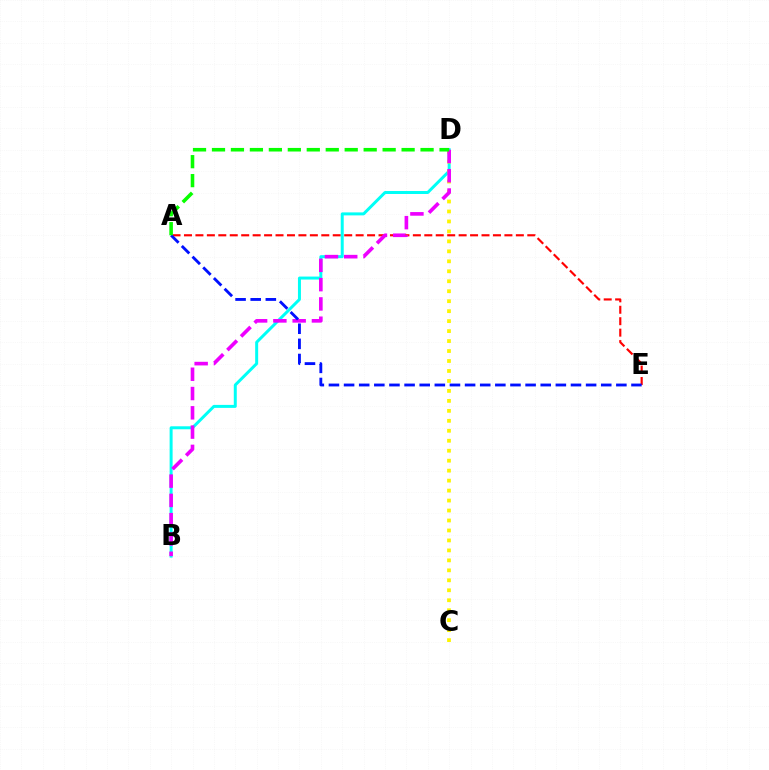{('A', 'E'): [{'color': '#ff0000', 'line_style': 'dashed', 'thickness': 1.55}, {'color': '#0010ff', 'line_style': 'dashed', 'thickness': 2.06}], ('B', 'D'): [{'color': '#00fff6', 'line_style': 'solid', 'thickness': 2.15}, {'color': '#ee00ff', 'line_style': 'dashed', 'thickness': 2.62}], ('C', 'D'): [{'color': '#fcf500', 'line_style': 'dotted', 'thickness': 2.71}], ('A', 'D'): [{'color': '#08ff00', 'line_style': 'dashed', 'thickness': 2.58}]}